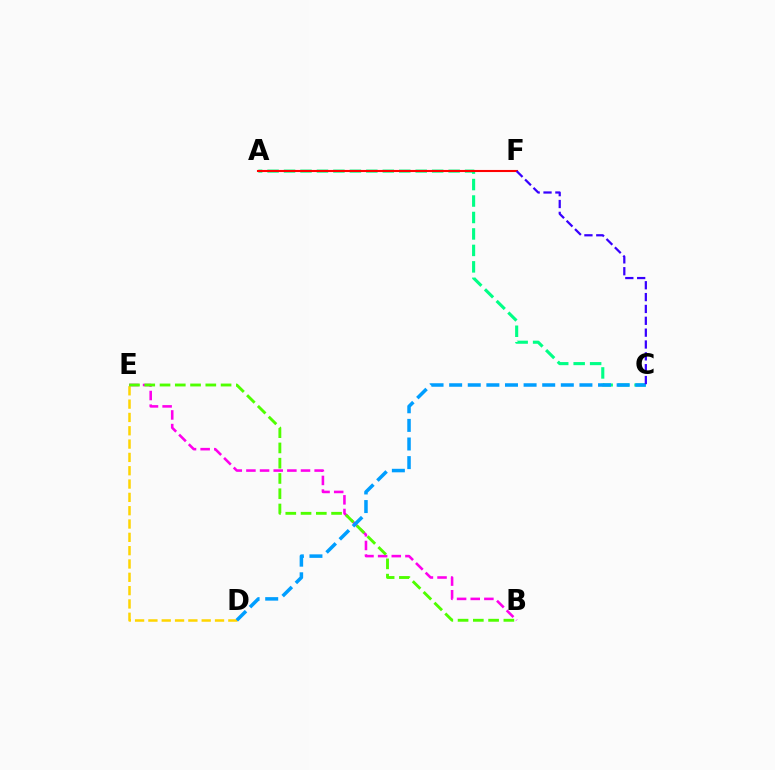{('A', 'C'): [{'color': '#00ff86', 'line_style': 'dashed', 'thickness': 2.24}], ('A', 'F'): [{'color': '#ff0000', 'line_style': 'solid', 'thickness': 1.51}], ('B', 'E'): [{'color': '#ff00ed', 'line_style': 'dashed', 'thickness': 1.85}, {'color': '#4fff00', 'line_style': 'dashed', 'thickness': 2.07}], ('D', 'E'): [{'color': '#ffd500', 'line_style': 'dashed', 'thickness': 1.81}], ('C', 'D'): [{'color': '#009eff', 'line_style': 'dashed', 'thickness': 2.53}], ('C', 'F'): [{'color': '#3700ff', 'line_style': 'dashed', 'thickness': 1.61}]}